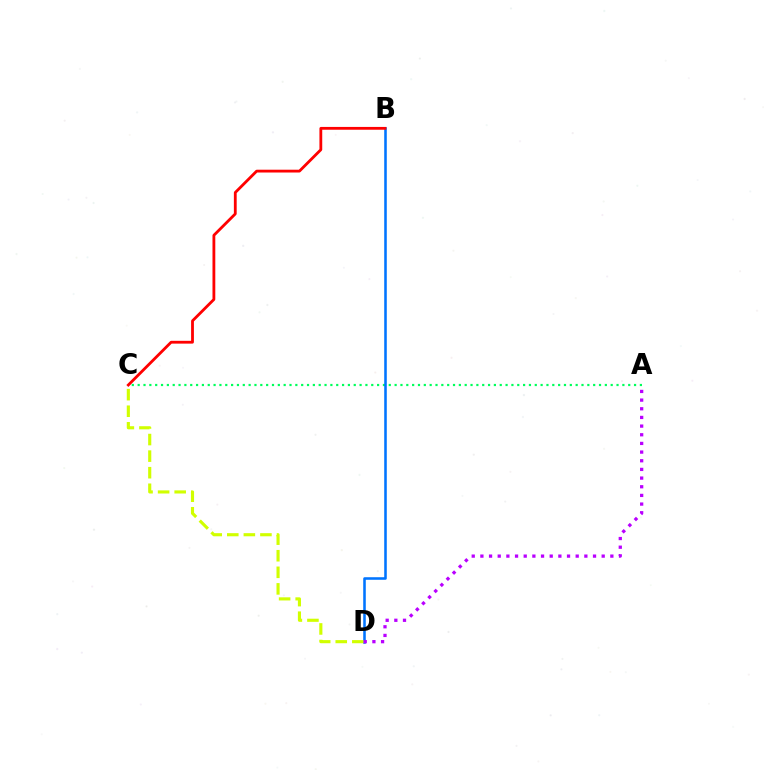{('A', 'C'): [{'color': '#00ff5c', 'line_style': 'dotted', 'thickness': 1.59}], ('B', 'D'): [{'color': '#0074ff', 'line_style': 'solid', 'thickness': 1.84}], ('C', 'D'): [{'color': '#d1ff00', 'line_style': 'dashed', 'thickness': 2.25}], ('B', 'C'): [{'color': '#ff0000', 'line_style': 'solid', 'thickness': 2.02}], ('A', 'D'): [{'color': '#b900ff', 'line_style': 'dotted', 'thickness': 2.35}]}